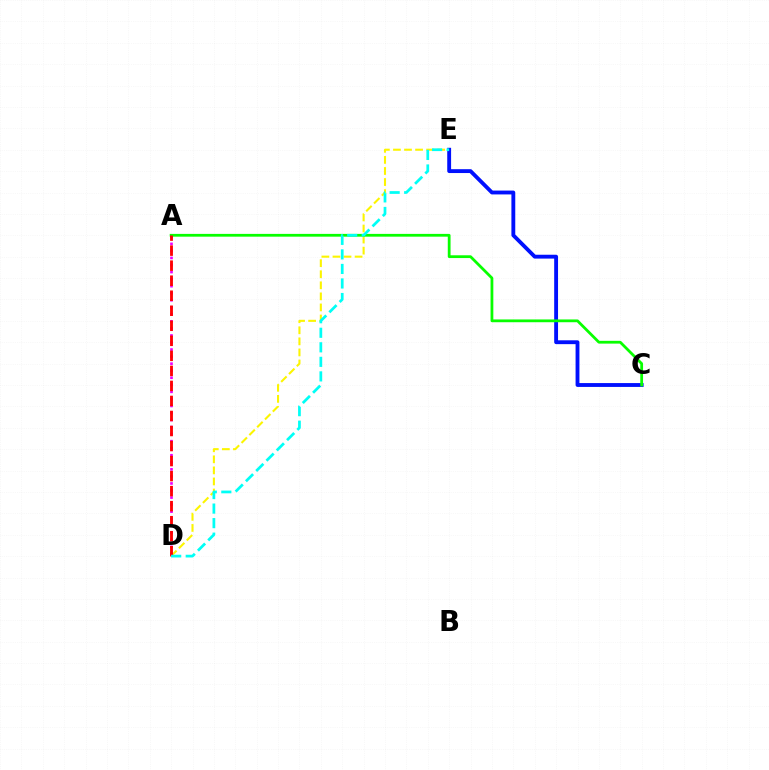{('D', 'E'): [{'color': '#fcf500', 'line_style': 'dashed', 'thickness': 1.5}, {'color': '#00fff6', 'line_style': 'dashed', 'thickness': 1.98}], ('A', 'D'): [{'color': '#ee00ff', 'line_style': 'dotted', 'thickness': 1.91}, {'color': '#ff0000', 'line_style': 'dashed', 'thickness': 2.04}], ('C', 'E'): [{'color': '#0010ff', 'line_style': 'solid', 'thickness': 2.77}], ('A', 'C'): [{'color': '#08ff00', 'line_style': 'solid', 'thickness': 2.0}]}